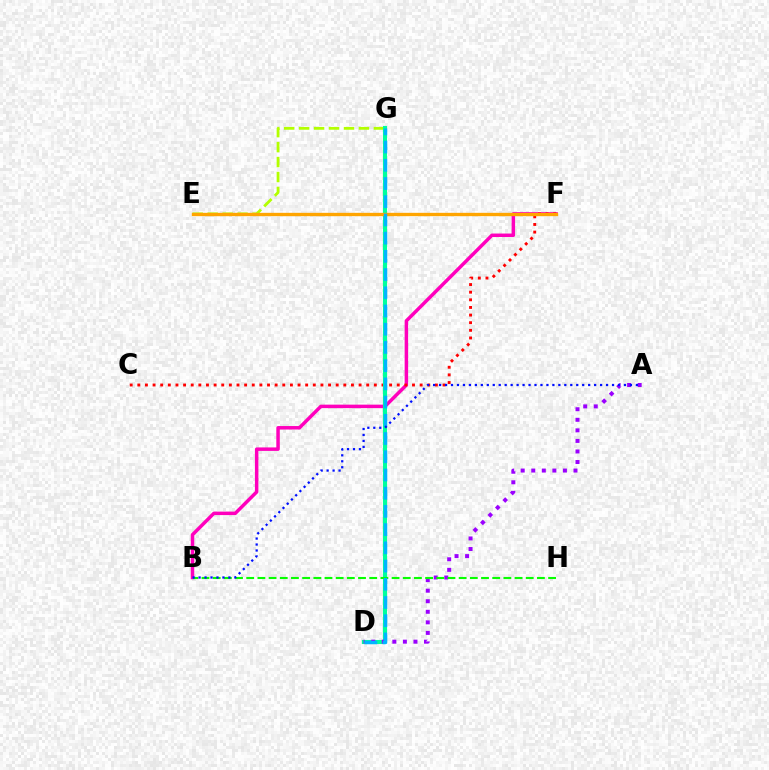{('B', 'F'): [{'color': '#ff00bd', 'line_style': 'solid', 'thickness': 2.51}], ('C', 'F'): [{'color': '#ff0000', 'line_style': 'dotted', 'thickness': 2.07}], ('E', 'G'): [{'color': '#b3ff00', 'line_style': 'dashed', 'thickness': 2.03}], ('D', 'G'): [{'color': '#00ff9d', 'line_style': 'solid', 'thickness': 2.95}, {'color': '#00b5ff', 'line_style': 'dashed', 'thickness': 2.47}], ('A', 'D'): [{'color': '#9b00ff', 'line_style': 'dotted', 'thickness': 2.87}], ('E', 'F'): [{'color': '#ffa500', 'line_style': 'solid', 'thickness': 2.41}], ('B', 'H'): [{'color': '#08ff00', 'line_style': 'dashed', 'thickness': 1.52}], ('A', 'B'): [{'color': '#0010ff', 'line_style': 'dotted', 'thickness': 1.62}]}